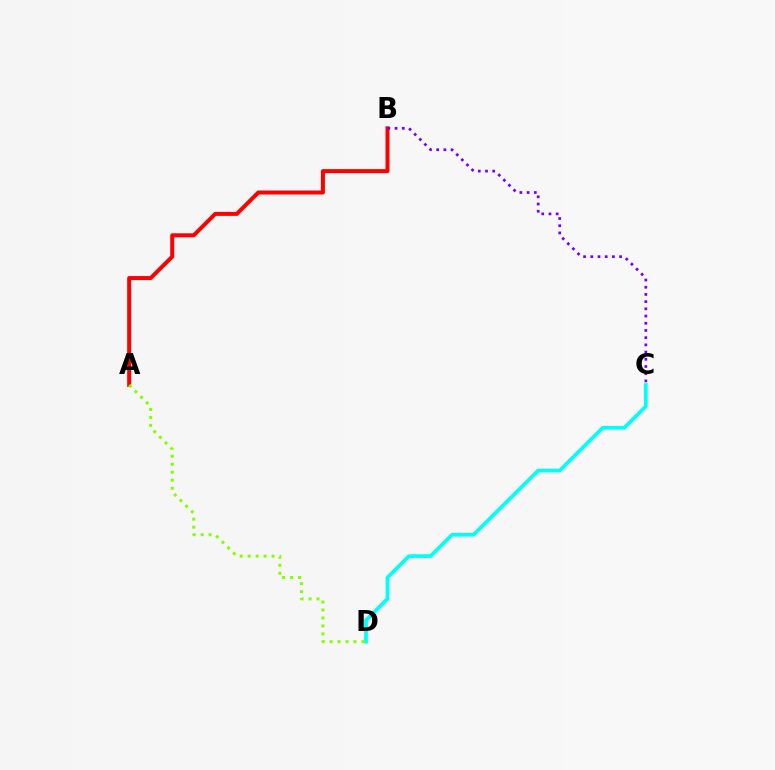{('A', 'B'): [{'color': '#ff0000', 'line_style': 'solid', 'thickness': 2.88}], ('B', 'C'): [{'color': '#7200ff', 'line_style': 'dotted', 'thickness': 1.96}], ('C', 'D'): [{'color': '#00fff6', 'line_style': 'solid', 'thickness': 2.67}], ('A', 'D'): [{'color': '#84ff00', 'line_style': 'dotted', 'thickness': 2.17}]}